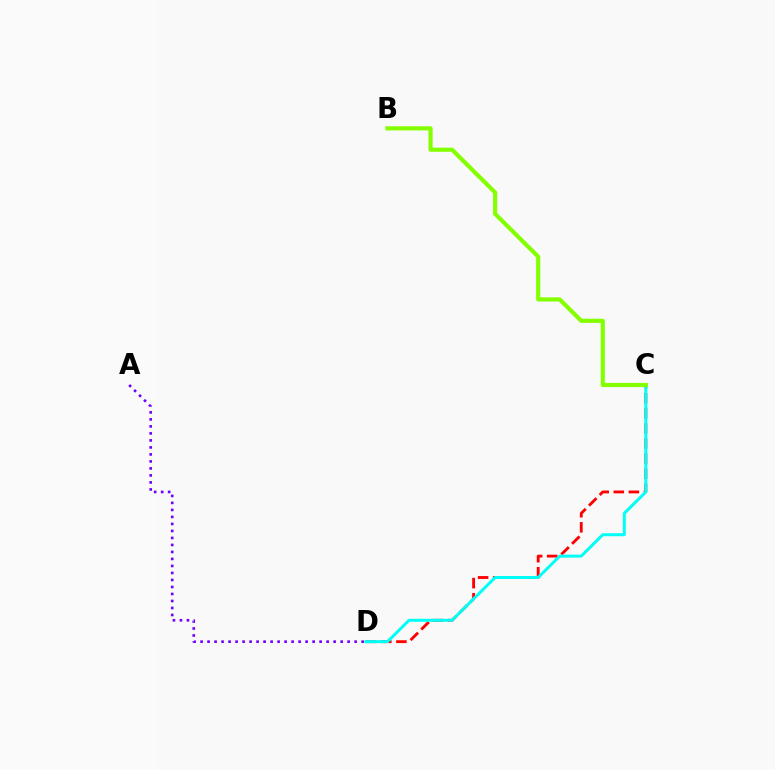{('C', 'D'): [{'color': '#ff0000', 'line_style': 'dashed', 'thickness': 2.05}, {'color': '#00fff6', 'line_style': 'solid', 'thickness': 2.16}], ('A', 'D'): [{'color': '#7200ff', 'line_style': 'dotted', 'thickness': 1.9}], ('B', 'C'): [{'color': '#84ff00', 'line_style': 'solid', 'thickness': 2.98}]}